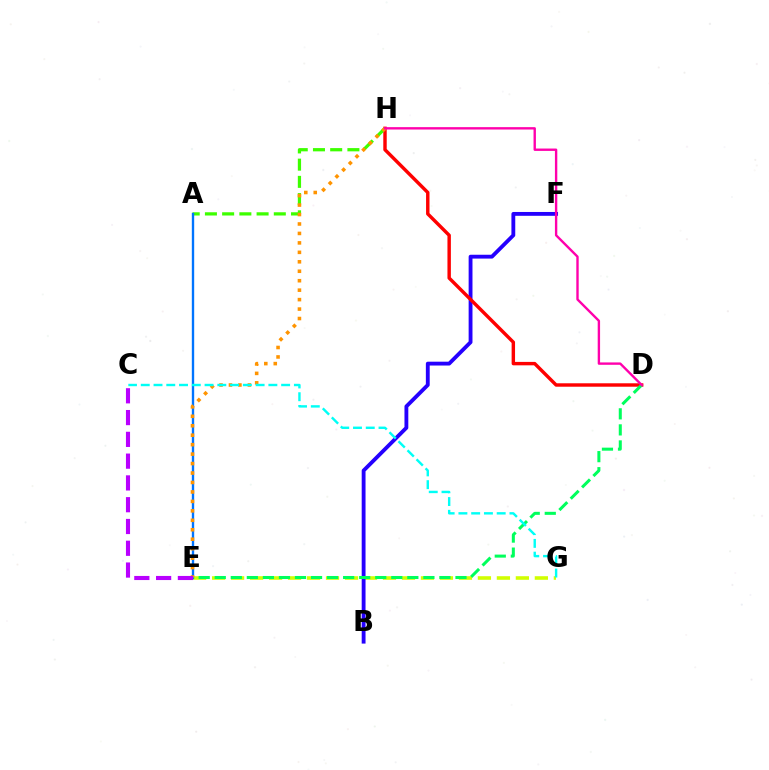{('E', 'G'): [{'color': '#d1ff00', 'line_style': 'dashed', 'thickness': 2.58}], ('B', 'F'): [{'color': '#2500ff', 'line_style': 'solid', 'thickness': 2.77}], ('D', 'H'): [{'color': '#ff0000', 'line_style': 'solid', 'thickness': 2.47}, {'color': '#ff00ac', 'line_style': 'solid', 'thickness': 1.71}], ('A', 'H'): [{'color': '#3dff00', 'line_style': 'dashed', 'thickness': 2.34}], ('D', 'E'): [{'color': '#00ff5c', 'line_style': 'dashed', 'thickness': 2.18}], ('A', 'E'): [{'color': '#0074ff', 'line_style': 'solid', 'thickness': 1.7}], ('E', 'H'): [{'color': '#ff9400', 'line_style': 'dotted', 'thickness': 2.57}], ('C', 'E'): [{'color': '#b900ff', 'line_style': 'dashed', 'thickness': 2.96}], ('C', 'G'): [{'color': '#00fff6', 'line_style': 'dashed', 'thickness': 1.73}]}